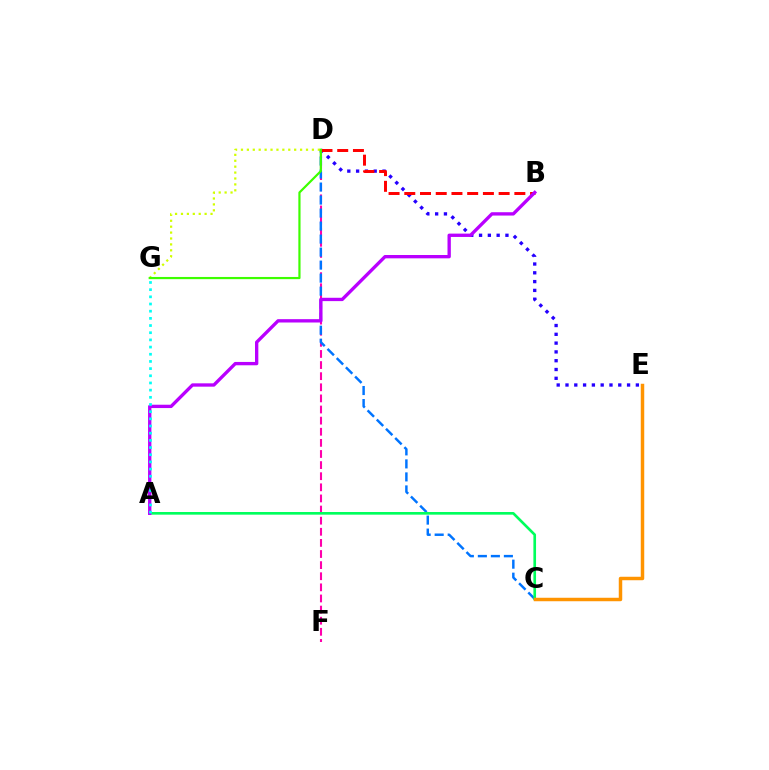{('D', 'F'): [{'color': '#ff00ac', 'line_style': 'dashed', 'thickness': 1.51}], ('C', 'D'): [{'color': '#0074ff', 'line_style': 'dashed', 'thickness': 1.77}], ('A', 'C'): [{'color': '#00ff5c', 'line_style': 'solid', 'thickness': 1.91}], ('D', 'E'): [{'color': '#2500ff', 'line_style': 'dotted', 'thickness': 2.39}], ('B', 'D'): [{'color': '#ff0000', 'line_style': 'dashed', 'thickness': 2.14}], ('A', 'B'): [{'color': '#b900ff', 'line_style': 'solid', 'thickness': 2.4}], ('D', 'G'): [{'color': '#d1ff00', 'line_style': 'dotted', 'thickness': 1.61}, {'color': '#3dff00', 'line_style': 'solid', 'thickness': 1.58}], ('C', 'E'): [{'color': '#ff9400', 'line_style': 'solid', 'thickness': 2.5}], ('A', 'G'): [{'color': '#00fff6', 'line_style': 'dotted', 'thickness': 1.95}]}